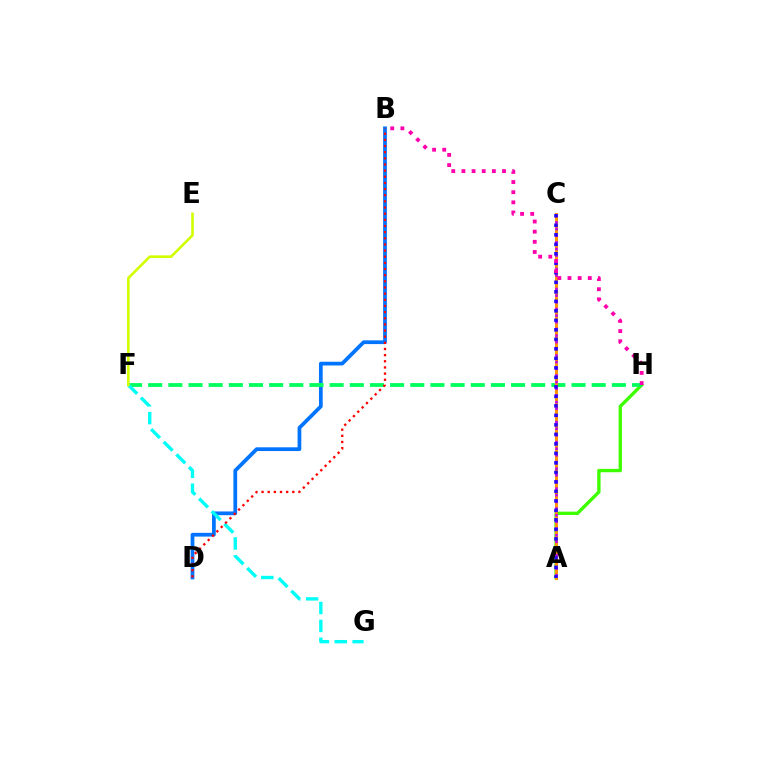{('B', 'D'): [{'color': '#0074ff', 'line_style': 'solid', 'thickness': 2.69}, {'color': '#ff0000', 'line_style': 'dotted', 'thickness': 1.67}], ('A', 'H'): [{'color': '#3dff00', 'line_style': 'solid', 'thickness': 2.41}], ('F', 'H'): [{'color': '#00ff5c', 'line_style': 'dashed', 'thickness': 2.74}], ('A', 'C'): [{'color': '#ff9400', 'line_style': 'solid', 'thickness': 2.19}, {'color': '#b900ff', 'line_style': 'dotted', 'thickness': 1.81}, {'color': '#2500ff', 'line_style': 'dotted', 'thickness': 2.58}], ('F', 'G'): [{'color': '#00fff6', 'line_style': 'dashed', 'thickness': 2.43}], ('E', 'F'): [{'color': '#d1ff00', 'line_style': 'solid', 'thickness': 1.88}], ('B', 'H'): [{'color': '#ff00ac', 'line_style': 'dotted', 'thickness': 2.76}]}